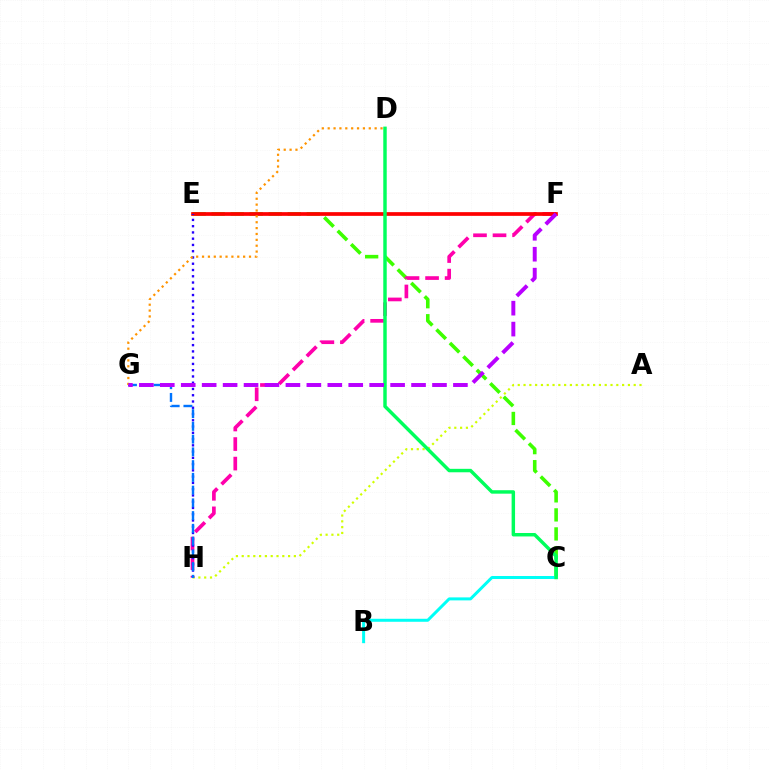{('C', 'E'): [{'color': '#3dff00', 'line_style': 'dashed', 'thickness': 2.58}], ('A', 'H'): [{'color': '#d1ff00', 'line_style': 'dotted', 'thickness': 1.58}], ('F', 'H'): [{'color': '#ff00ac', 'line_style': 'dashed', 'thickness': 2.65}], ('B', 'C'): [{'color': '#00fff6', 'line_style': 'solid', 'thickness': 2.16}], ('E', 'F'): [{'color': '#ff0000', 'line_style': 'solid', 'thickness': 2.67}], ('E', 'H'): [{'color': '#2500ff', 'line_style': 'dotted', 'thickness': 1.7}], ('G', 'H'): [{'color': '#0074ff', 'line_style': 'dashed', 'thickness': 1.73}], ('C', 'D'): [{'color': '#00ff5c', 'line_style': 'solid', 'thickness': 2.48}], ('D', 'G'): [{'color': '#ff9400', 'line_style': 'dotted', 'thickness': 1.59}], ('F', 'G'): [{'color': '#b900ff', 'line_style': 'dashed', 'thickness': 2.84}]}